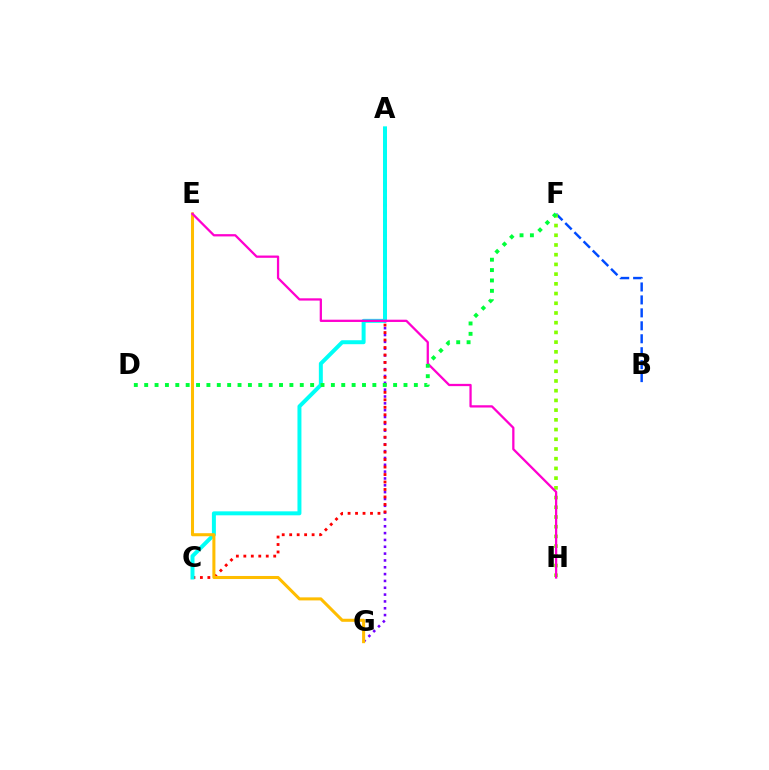{('A', 'G'): [{'color': '#7200ff', 'line_style': 'dotted', 'thickness': 1.86}], ('A', 'C'): [{'color': '#ff0000', 'line_style': 'dotted', 'thickness': 2.03}, {'color': '#00fff6', 'line_style': 'solid', 'thickness': 2.86}], ('B', 'F'): [{'color': '#004bff', 'line_style': 'dashed', 'thickness': 1.76}], ('E', 'G'): [{'color': '#ffbd00', 'line_style': 'solid', 'thickness': 2.19}], ('F', 'H'): [{'color': '#84ff00', 'line_style': 'dotted', 'thickness': 2.64}], ('E', 'H'): [{'color': '#ff00cf', 'line_style': 'solid', 'thickness': 1.64}], ('D', 'F'): [{'color': '#00ff39', 'line_style': 'dotted', 'thickness': 2.82}]}